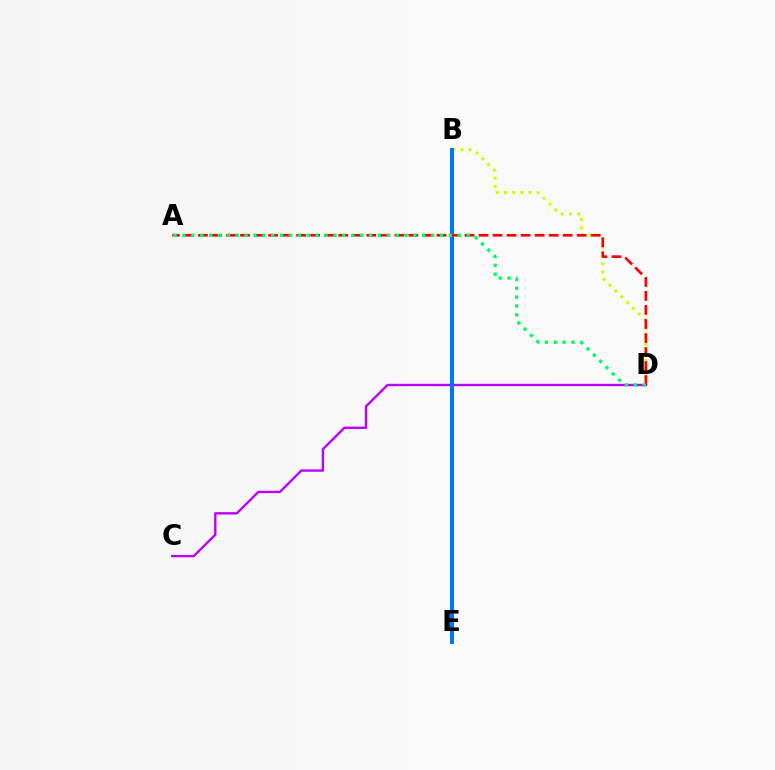{('B', 'D'): [{'color': '#d1ff00', 'line_style': 'dotted', 'thickness': 2.23}], ('C', 'D'): [{'color': '#b900ff', 'line_style': 'solid', 'thickness': 1.7}], ('B', 'E'): [{'color': '#0074ff', 'line_style': 'solid', 'thickness': 2.86}], ('A', 'D'): [{'color': '#ff0000', 'line_style': 'dashed', 'thickness': 1.91}, {'color': '#00ff5c', 'line_style': 'dotted', 'thickness': 2.41}]}